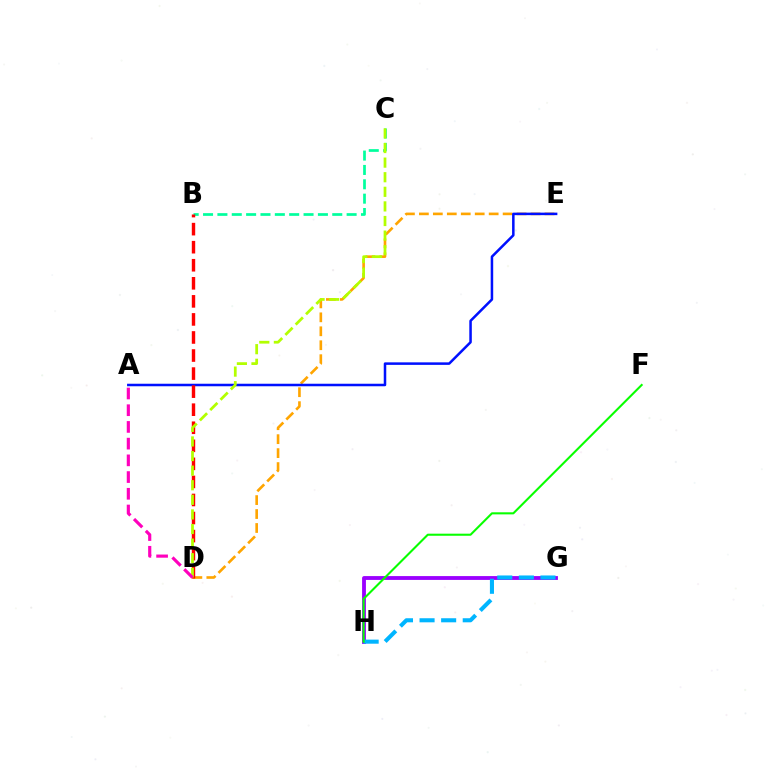{('G', 'H'): [{'color': '#9b00ff', 'line_style': 'solid', 'thickness': 2.76}, {'color': '#00b5ff', 'line_style': 'dashed', 'thickness': 2.93}], ('D', 'E'): [{'color': '#ffa500', 'line_style': 'dashed', 'thickness': 1.9}], ('B', 'C'): [{'color': '#00ff9d', 'line_style': 'dashed', 'thickness': 1.95}], ('A', 'E'): [{'color': '#0010ff', 'line_style': 'solid', 'thickness': 1.82}], ('B', 'D'): [{'color': '#ff0000', 'line_style': 'dashed', 'thickness': 2.45}], ('F', 'H'): [{'color': '#08ff00', 'line_style': 'solid', 'thickness': 1.5}], ('C', 'D'): [{'color': '#b3ff00', 'line_style': 'dashed', 'thickness': 1.98}], ('A', 'D'): [{'color': '#ff00bd', 'line_style': 'dashed', 'thickness': 2.27}]}